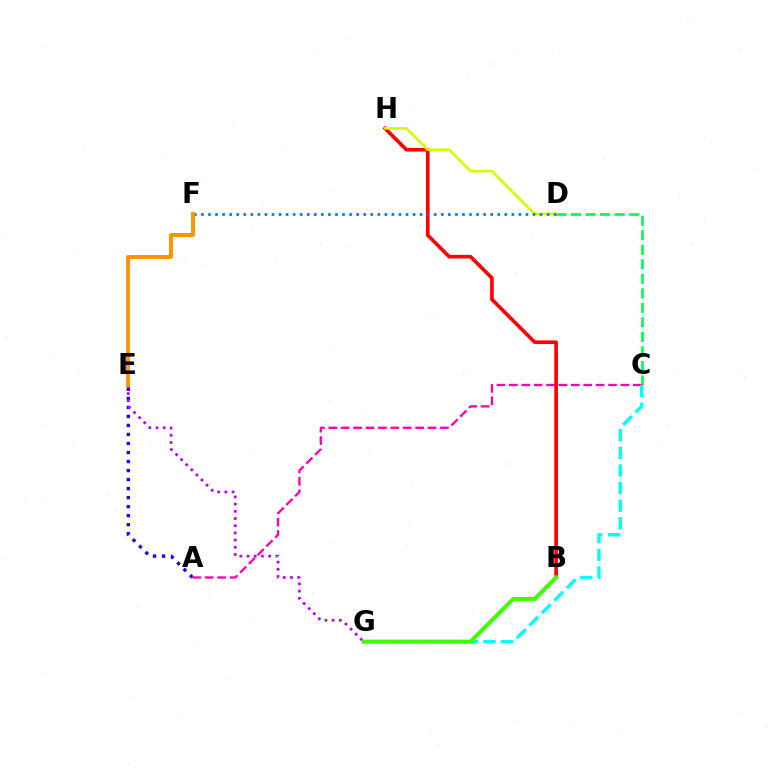{('C', 'D'): [{'color': '#00ff5c', 'line_style': 'dashed', 'thickness': 1.97}], ('B', 'H'): [{'color': '#ff0000', 'line_style': 'solid', 'thickness': 2.62}], ('A', 'E'): [{'color': '#2500ff', 'line_style': 'dotted', 'thickness': 2.45}], ('A', 'C'): [{'color': '#ff00ac', 'line_style': 'dashed', 'thickness': 1.68}], ('E', 'G'): [{'color': '#b900ff', 'line_style': 'dotted', 'thickness': 1.96}], ('D', 'H'): [{'color': '#d1ff00', 'line_style': 'solid', 'thickness': 1.87}], ('C', 'G'): [{'color': '#00fff6', 'line_style': 'dashed', 'thickness': 2.4}], ('D', 'F'): [{'color': '#0074ff', 'line_style': 'dotted', 'thickness': 1.92}], ('E', 'F'): [{'color': '#ff9400', 'line_style': 'solid', 'thickness': 2.84}], ('B', 'G'): [{'color': '#3dff00', 'line_style': 'solid', 'thickness': 2.92}]}